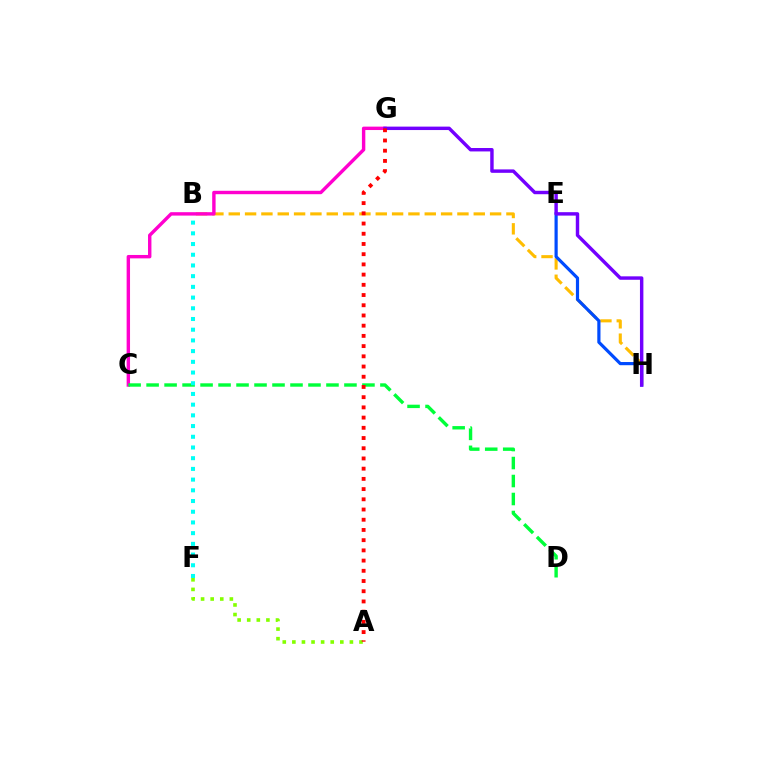{('B', 'H'): [{'color': '#ffbd00', 'line_style': 'dashed', 'thickness': 2.22}], ('A', 'F'): [{'color': '#84ff00', 'line_style': 'dotted', 'thickness': 2.61}], ('E', 'H'): [{'color': '#004bff', 'line_style': 'solid', 'thickness': 2.29}], ('C', 'G'): [{'color': '#ff00cf', 'line_style': 'solid', 'thickness': 2.45}], ('G', 'H'): [{'color': '#7200ff', 'line_style': 'solid', 'thickness': 2.47}], ('C', 'D'): [{'color': '#00ff39', 'line_style': 'dashed', 'thickness': 2.44}], ('B', 'F'): [{'color': '#00fff6', 'line_style': 'dotted', 'thickness': 2.91}], ('A', 'G'): [{'color': '#ff0000', 'line_style': 'dotted', 'thickness': 2.78}]}